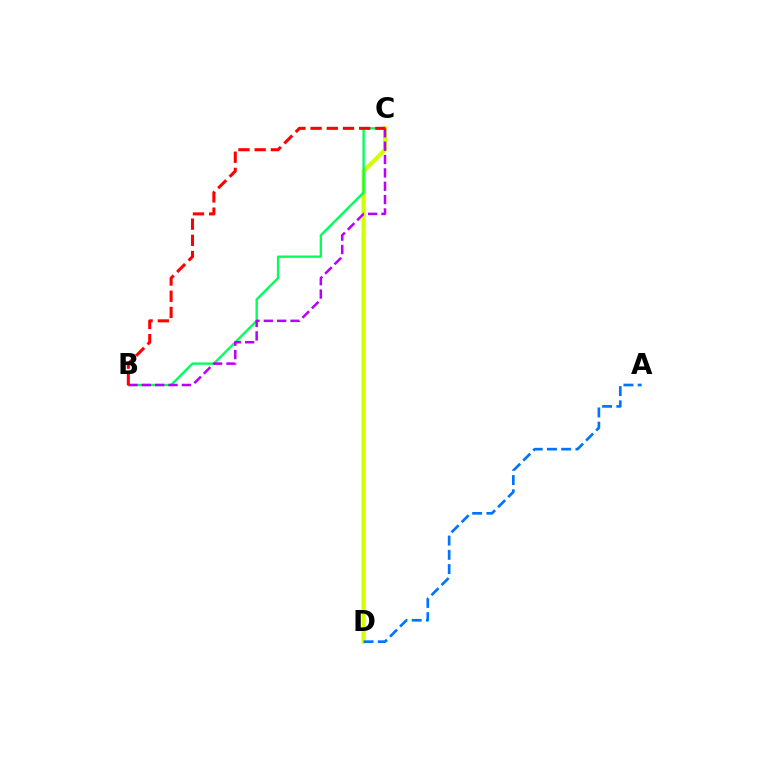{('C', 'D'): [{'color': '#d1ff00', 'line_style': 'solid', 'thickness': 2.97}], ('B', 'C'): [{'color': '#00ff5c', 'line_style': 'solid', 'thickness': 1.69}, {'color': '#b900ff', 'line_style': 'dashed', 'thickness': 1.81}, {'color': '#ff0000', 'line_style': 'dashed', 'thickness': 2.2}], ('A', 'D'): [{'color': '#0074ff', 'line_style': 'dashed', 'thickness': 1.93}]}